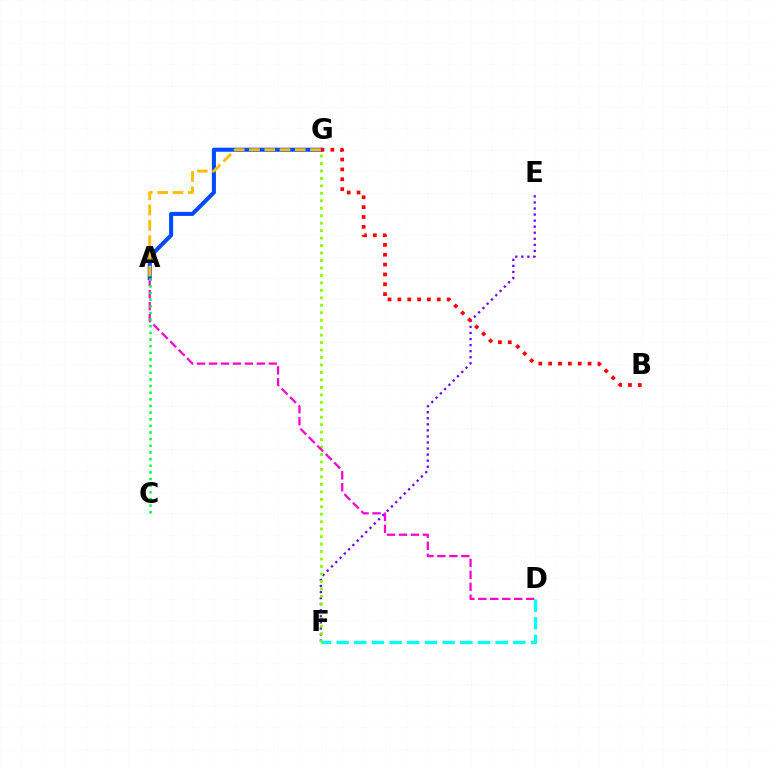{('A', 'G'): [{'color': '#004bff', 'line_style': 'solid', 'thickness': 2.93}, {'color': '#ffbd00', 'line_style': 'dashed', 'thickness': 2.07}], ('E', 'F'): [{'color': '#7200ff', 'line_style': 'dotted', 'thickness': 1.65}], ('F', 'G'): [{'color': '#84ff00', 'line_style': 'dotted', 'thickness': 2.03}], ('A', 'D'): [{'color': '#ff00cf', 'line_style': 'dashed', 'thickness': 1.62}], ('B', 'G'): [{'color': '#ff0000', 'line_style': 'dotted', 'thickness': 2.68}], ('A', 'C'): [{'color': '#00ff39', 'line_style': 'dotted', 'thickness': 1.8}], ('D', 'F'): [{'color': '#00fff6', 'line_style': 'dashed', 'thickness': 2.4}]}